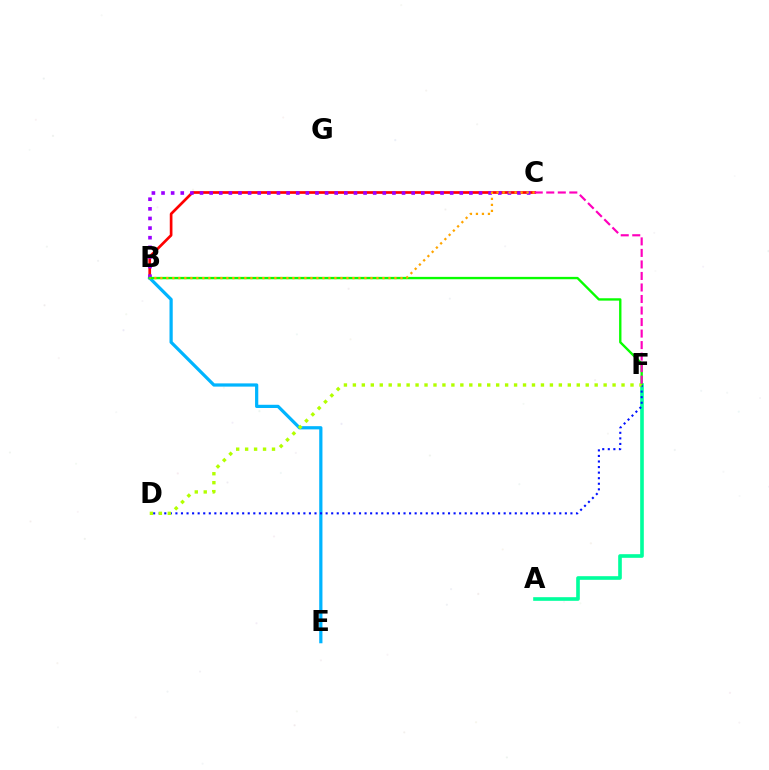{('B', 'C'): [{'color': '#ff0000', 'line_style': 'solid', 'thickness': 1.93}, {'color': '#9b00ff', 'line_style': 'dotted', 'thickness': 2.61}, {'color': '#ffa500', 'line_style': 'dotted', 'thickness': 1.63}], ('A', 'F'): [{'color': '#00ff9d', 'line_style': 'solid', 'thickness': 2.62}], ('B', 'E'): [{'color': '#00b5ff', 'line_style': 'solid', 'thickness': 2.32}], ('B', 'F'): [{'color': '#08ff00', 'line_style': 'solid', 'thickness': 1.7}], ('D', 'F'): [{'color': '#0010ff', 'line_style': 'dotted', 'thickness': 1.51}, {'color': '#b3ff00', 'line_style': 'dotted', 'thickness': 2.43}], ('C', 'F'): [{'color': '#ff00bd', 'line_style': 'dashed', 'thickness': 1.57}]}